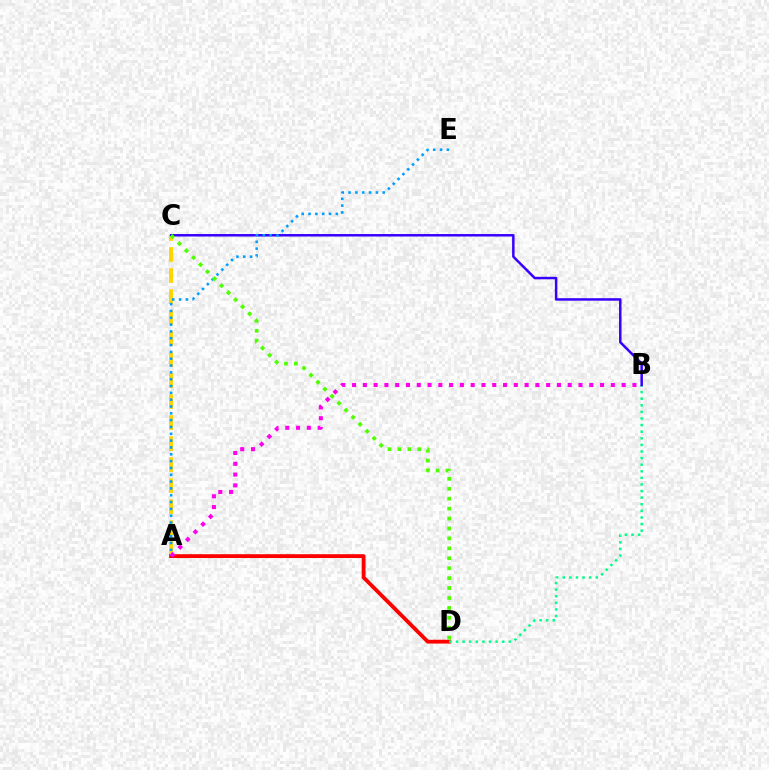{('A', 'C'): [{'color': '#ffd500', 'line_style': 'dashed', 'thickness': 2.85}], ('A', 'D'): [{'color': '#ff0000', 'line_style': 'solid', 'thickness': 2.76}], ('B', 'D'): [{'color': '#00ff86', 'line_style': 'dotted', 'thickness': 1.79}], ('B', 'C'): [{'color': '#3700ff', 'line_style': 'solid', 'thickness': 1.79}], ('A', 'E'): [{'color': '#009eff', 'line_style': 'dotted', 'thickness': 1.85}], ('C', 'D'): [{'color': '#4fff00', 'line_style': 'dotted', 'thickness': 2.7}], ('A', 'B'): [{'color': '#ff00ed', 'line_style': 'dotted', 'thickness': 2.93}]}